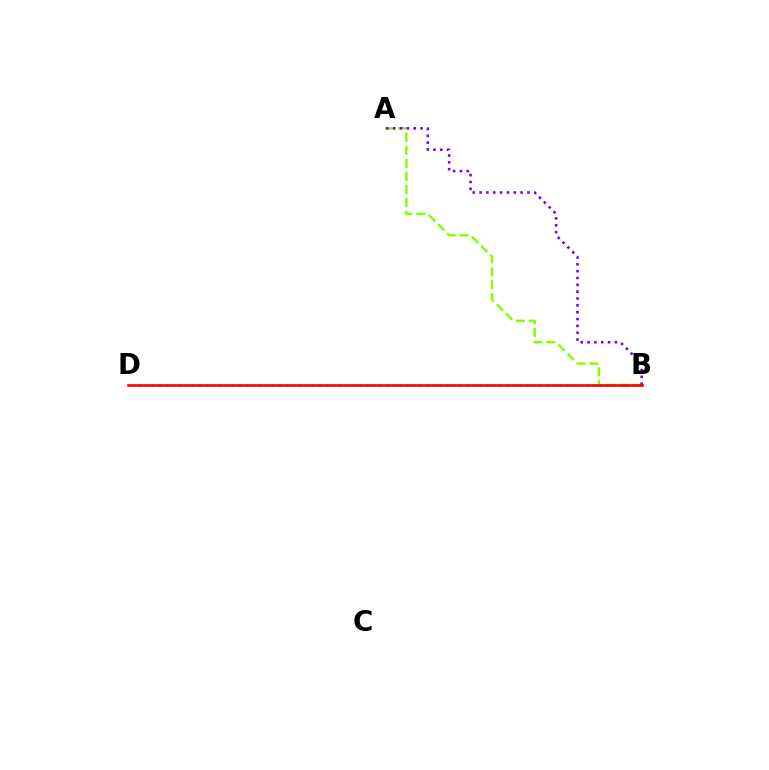{('A', 'B'): [{'color': '#84ff00', 'line_style': 'dashed', 'thickness': 1.76}, {'color': '#7200ff', 'line_style': 'dotted', 'thickness': 1.86}], ('B', 'D'): [{'color': '#00fff6', 'line_style': 'dotted', 'thickness': 1.82}, {'color': '#ff0000', 'line_style': 'solid', 'thickness': 1.89}]}